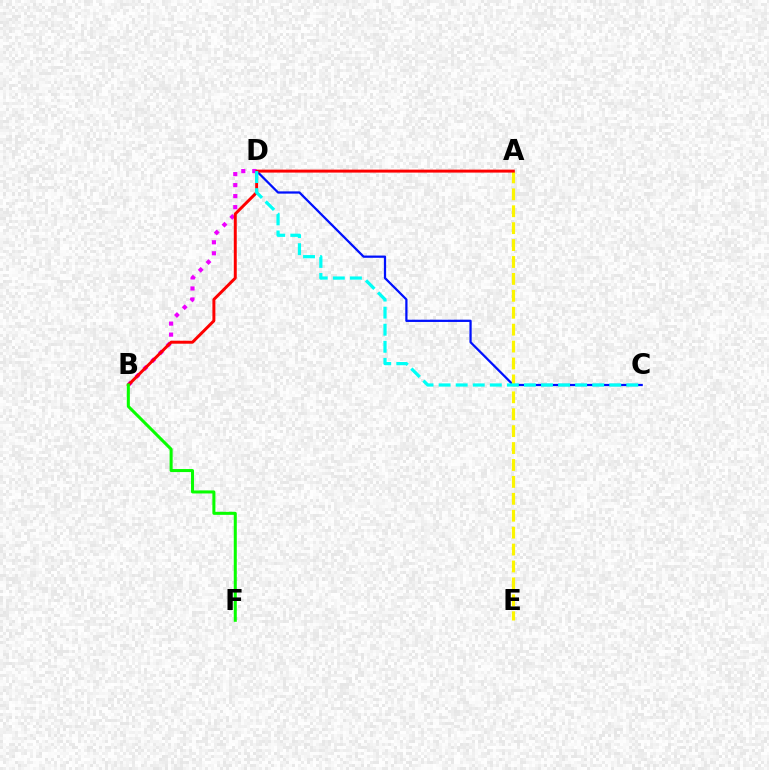{('C', 'D'): [{'color': '#0010ff', 'line_style': 'solid', 'thickness': 1.62}, {'color': '#00fff6', 'line_style': 'dashed', 'thickness': 2.32}], ('B', 'D'): [{'color': '#ee00ff', 'line_style': 'dotted', 'thickness': 2.99}], ('A', 'E'): [{'color': '#fcf500', 'line_style': 'dashed', 'thickness': 2.3}], ('A', 'B'): [{'color': '#ff0000', 'line_style': 'solid', 'thickness': 2.13}], ('B', 'F'): [{'color': '#08ff00', 'line_style': 'solid', 'thickness': 2.18}]}